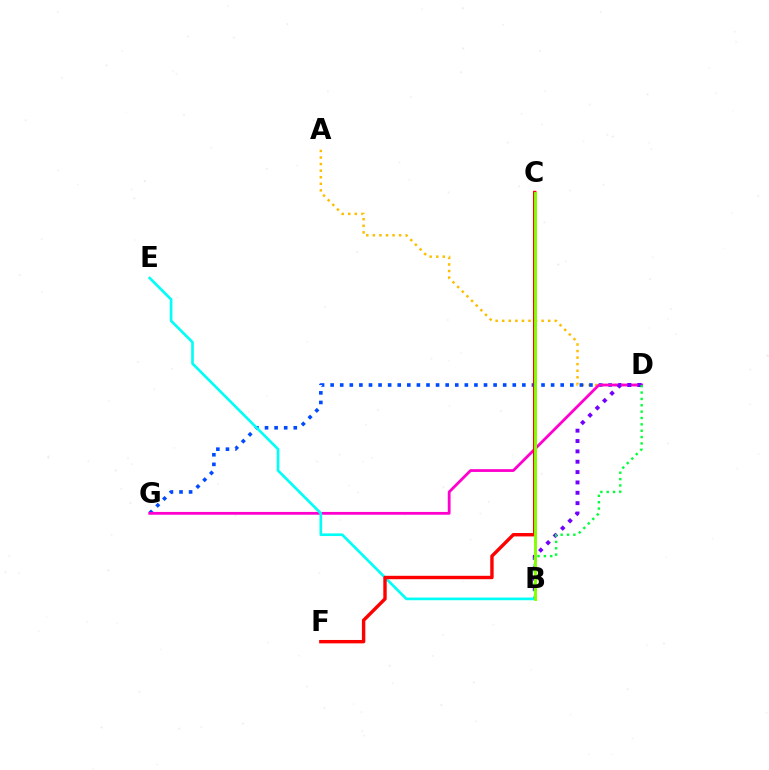{('A', 'D'): [{'color': '#ffbd00', 'line_style': 'dotted', 'thickness': 1.78}], ('D', 'G'): [{'color': '#004bff', 'line_style': 'dotted', 'thickness': 2.6}, {'color': '#ff00cf', 'line_style': 'solid', 'thickness': 2.01}], ('B', 'D'): [{'color': '#7200ff', 'line_style': 'dotted', 'thickness': 2.81}, {'color': '#00ff39', 'line_style': 'dotted', 'thickness': 1.73}], ('B', 'E'): [{'color': '#00fff6', 'line_style': 'solid', 'thickness': 1.91}], ('C', 'F'): [{'color': '#ff0000', 'line_style': 'solid', 'thickness': 2.45}], ('B', 'C'): [{'color': '#84ff00', 'line_style': 'solid', 'thickness': 2.09}]}